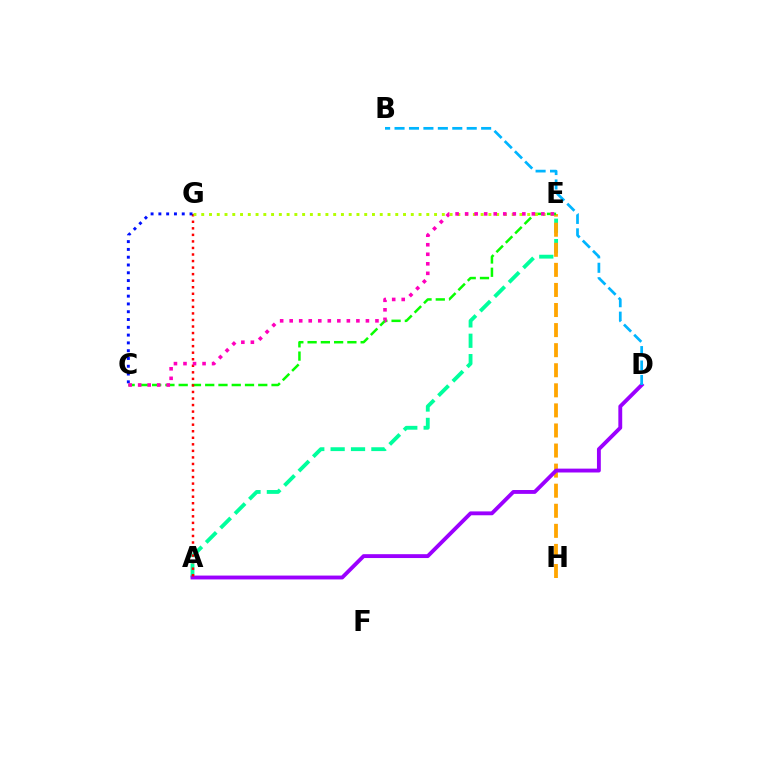{('A', 'E'): [{'color': '#00ff9d', 'line_style': 'dashed', 'thickness': 2.77}], ('E', 'H'): [{'color': '#ffa500', 'line_style': 'dashed', 'thickness': 2.73}], ('C', 'E'): [{'color': '#08ff00', 'line_style': 'dashed', 'thickness': 1.8}, {'color': '#ff00bd', 'line_style': 'dotted', 'thickness': 2.59}], ('A', 'D'): [{'color': '#9b00ff', 'line_style': 'solid', 'thickness': 2.78}], ('A', 'G'): [{'color': '#ff0000', 'line_style': 'dotted', 'thickness': 1.78}], ('C', 'G'): [{'color': '#0010ff', 'line_style': 'dotted', 'thickness': 2.12}], ('E', 'G'): [{'color': '#b3ff00', 'line_style': 'dotted', 'thickness': 2.11}], ('B', 'D'): [{'color': '#00b5ff', 'line_style': 'dashed', 'thickness': 1.96}]}